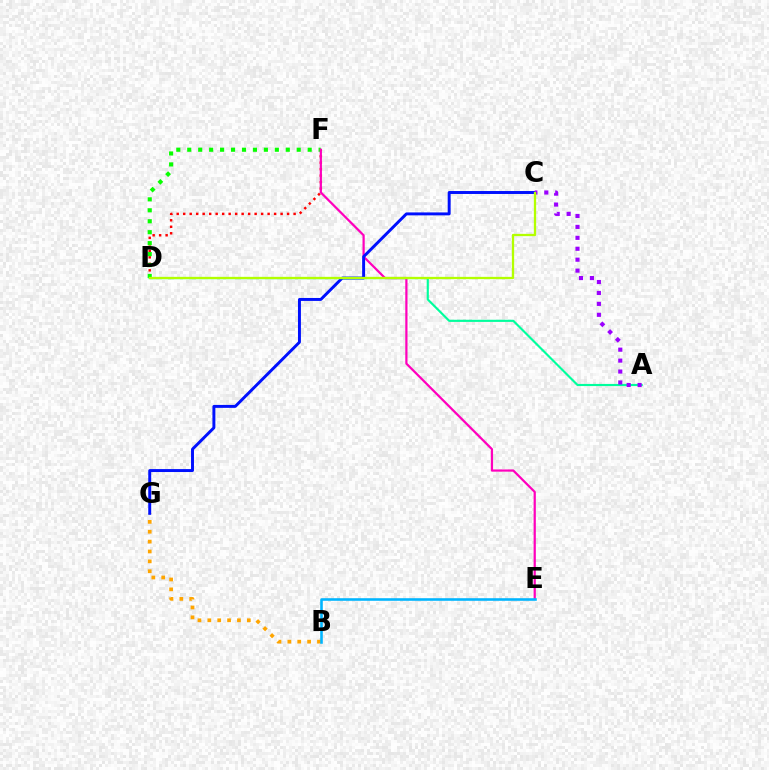{('D', 'F'): [{'color': '#ff0000', 'line_style': 'dotted', 'thickness': 1.76}, {'color': '#08ff00', 'line_style': 'dotted', 'thickness': 2.97}], ('B', 'G'): [{'color': '#ffa500', 'line_style': 'dotted', 'thickness': 2.68}], ('E', 'F'): [{'color': '#ff00bd', 'line_style': 'solid', 'thickness': 1.6}], ('C', 'G'): [{'color': '#0010ff', 'line_style': 'solid', 'thickness': 2.12}], ('A', 'D'): [{'color': '#00ff9d', 'line_style': 'solid', 'thickness': 1.54}], ('A', 'C'): [{'color': '#9b00ff', 'line_style': 'dotted', 'thickness': 2.97}], ('C', 'D'): [{'color': '#b3ff00', 'line_style': 'solid', 'thickness': 1.64}], ('B', 'E'): [{'color': '#00b5ff', 'line_style': 'solid', 'thickness': 1.86}]}